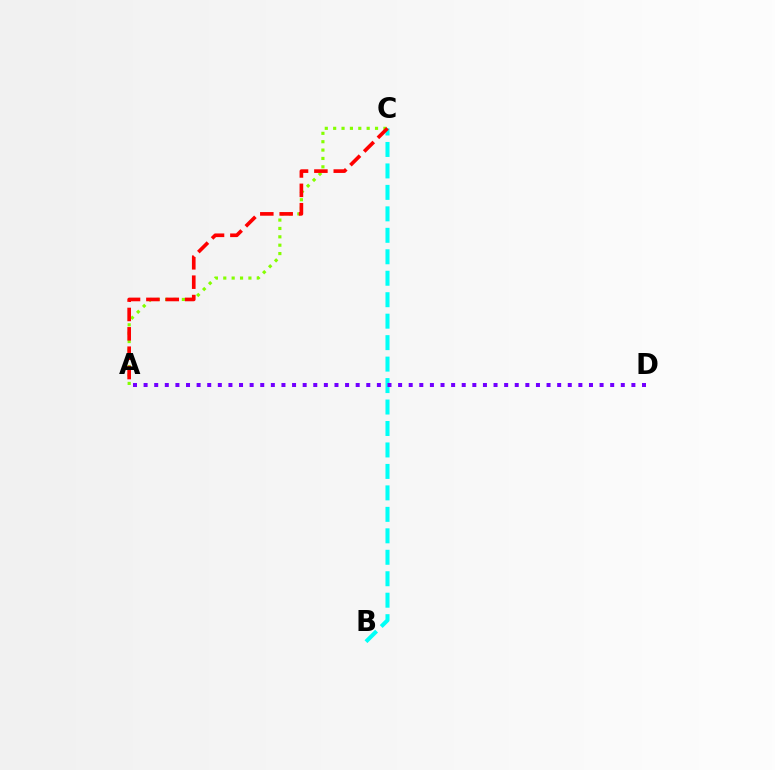{('A', 'C'): [{'color': '#84ff00', 'line_style': 'dotted', 'thickness': 2.28}, {'color': '#ff0000', 'line_style': 'dashed', 'thickness': 2.63}], ('B', 'C'): [{'color': '#00fff6', 'line_style': 'dashed', 'thickness': 2.92}], ('A', 'D'): [{'color': '#7200ff', 'line_style': 'dotted', 'thickness': 2.88}]}